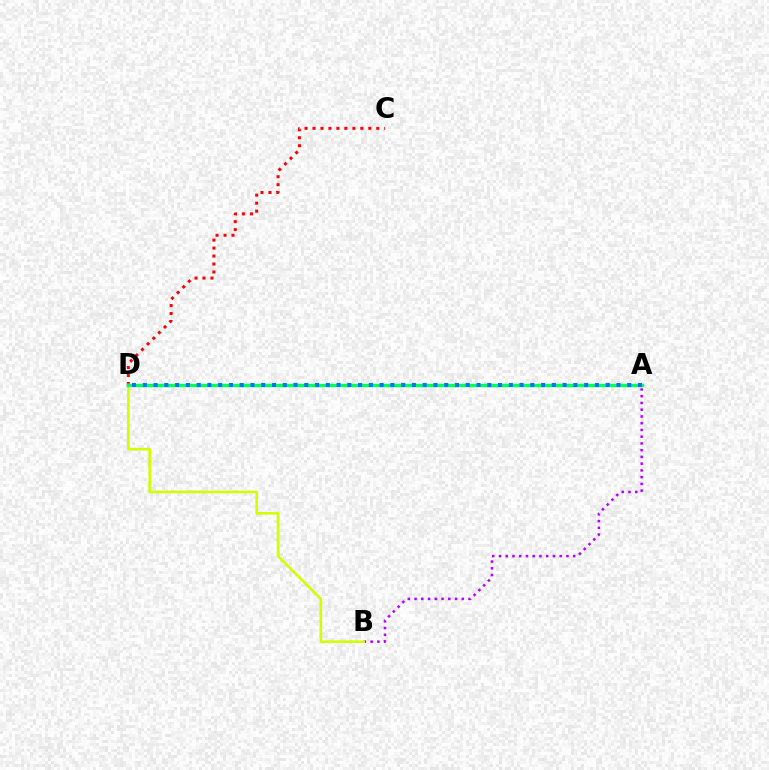{('A', 'B'): [{'color': '#b900ff', 'line_style': 'dotted', 'thickness': 1.83}], ('C', 'D'): [{'color': '#ff0000', 'line_style': 'dotted', 'thickness': 2.17}], ('B', 'D'): [{'color': '#d1ff00', 'line_style': 'solid', 'thickness': 1.87}], ('A', 'D'): [{'color': '#00ff5c', 'line_style': 'solid', 'thickness': 2.44}, {'color': '#0074ff', 'line_style': 'dotted', 'thickness': 2.92}]}